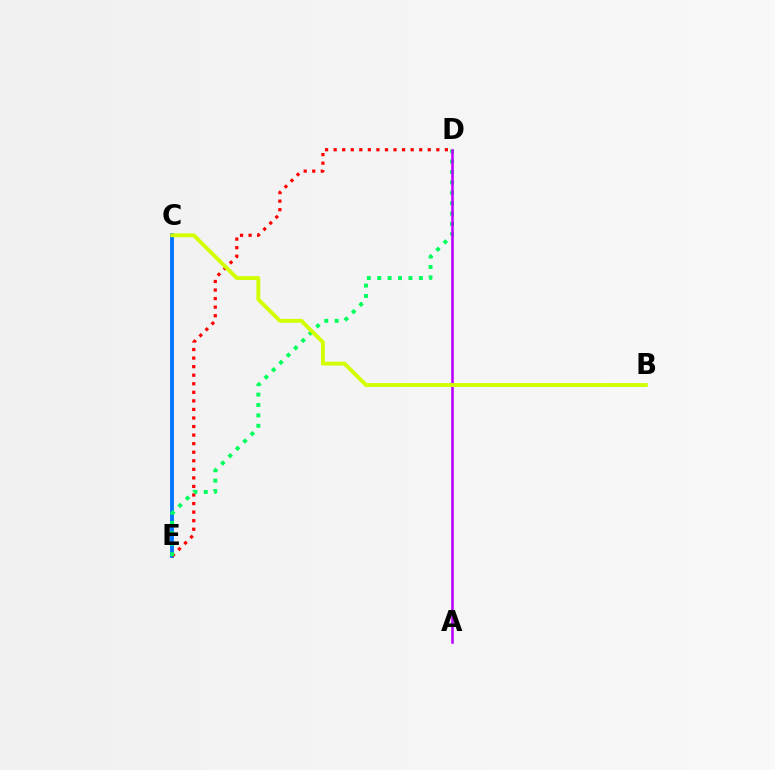{('C', 'E'): [{'color': '#0074ff', 'line_style': 'solid', 'thickness': 2.77}], ('D', 'E'): [{'color': '#ff0000', 'line_style': 'dotted', 'thickness': 2.32}, {'color': '#00ff5c', 'line_style': 'dotted', 'thickness': 2.83}], ('A', 'D'): [{'color': '#b900ff', 'line_style': 'solid', 'thickness': 1.85}], ('B', 'C'): [{'color': '#d1ff00', 'line_style': 'solid', 'thickness': 2.78}]}